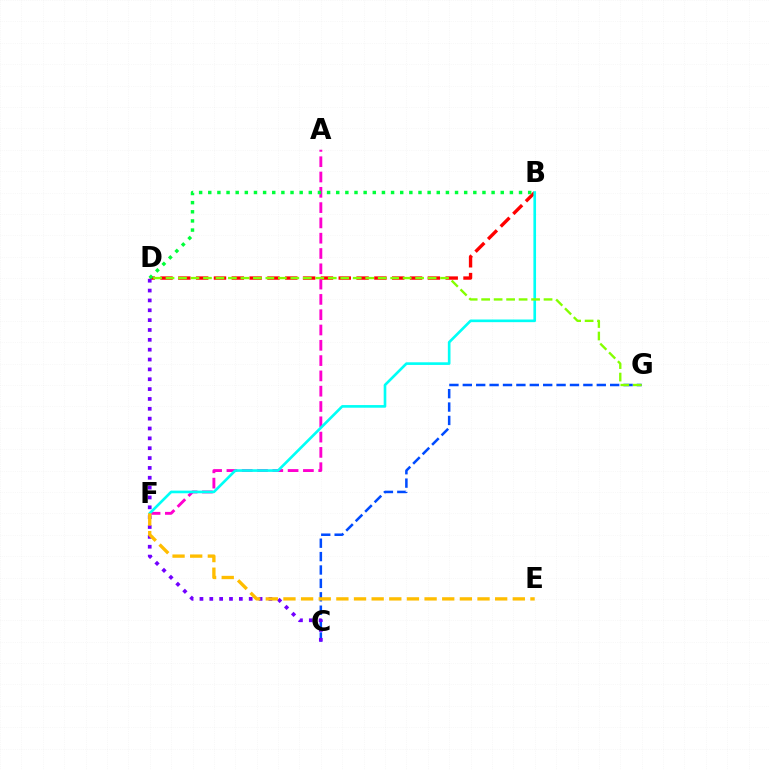{('C', 'G'): [{'color': '#004bff', 'line_style': 'dashed', 'thickness': 1.82}], ('B', 'D'): [{'color': '#ff0000', 'line_style': 'dashed', 'thickness': 2.42}, {'color': '#00ff39', 'line_style': 'dotted', 'thickness': 2.48}], ('A', 'F'): [{'color': '#ff00cf', 'line_style': 'dashed', 'thickness': 2.08}], ('C', 'D'): [{'color': '#7200ff', 'line_style': 'dotted', 'thickness': 2.68}], ('B', 'F'): [{'color': '#00fff6', 'line_style': 'solid', 'thickness': 1.91}], ('D', 'G'): [{'color': '#84ff00', 'line_style': 'dashed', 'thickness': 1.7}], ('E', 'F'): [{'color': '#ffbd00', 'line_style': 'dashed', 'thickness': 2.4}]}